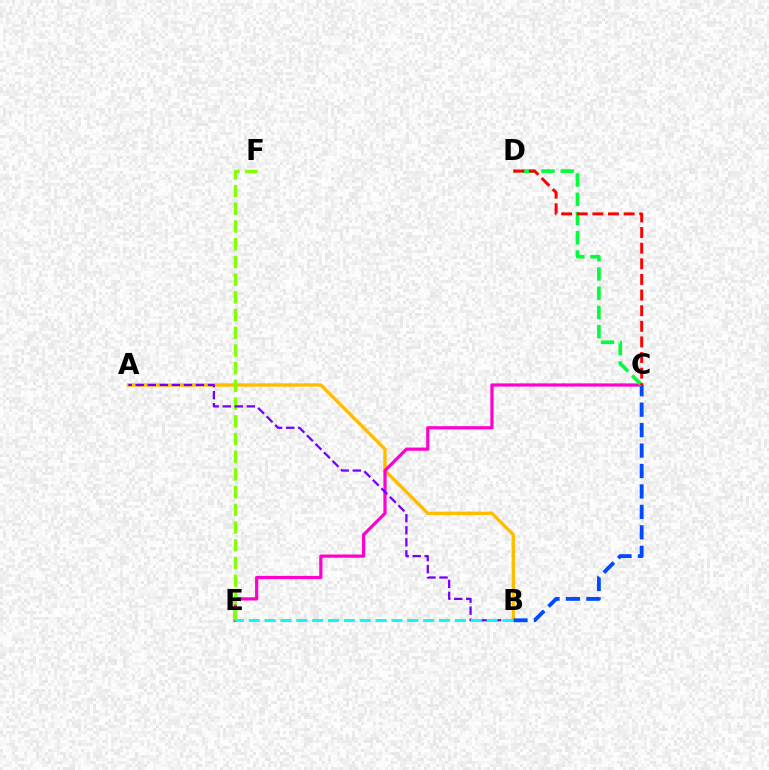{('A', 'B'): [{'color': '#ffbd00', 'line_style': 'solid', 'thickness': 2.43}, {'color': '#7200ff', 'line_style': 'dashed', 'thickness': 1.64}], ('C', 'E'): [{'color': '#ff00cf', 'line_style': 'solid', 'thickness': 2.31}], ('B', 'C'): [{'color': '#004bff', 'line_style': 'dashed', 'thickness': 2.78}], ('E', 'F'): [{'color': '#84ff00', 'line_style': 'dashed', 'thickness': 2.41}], ('C', 'D'): [{'color': '#00ff39', 'line_style': 'dashed', 'thickness': 2.61}, {'color': '#ff0000', 'line_style': 'dashed', 'thickness': 2.12}], ('B', 'E'): [{'color': '#00fff6', 'line_style': 'dashed', 'thickness': 2.15}]}